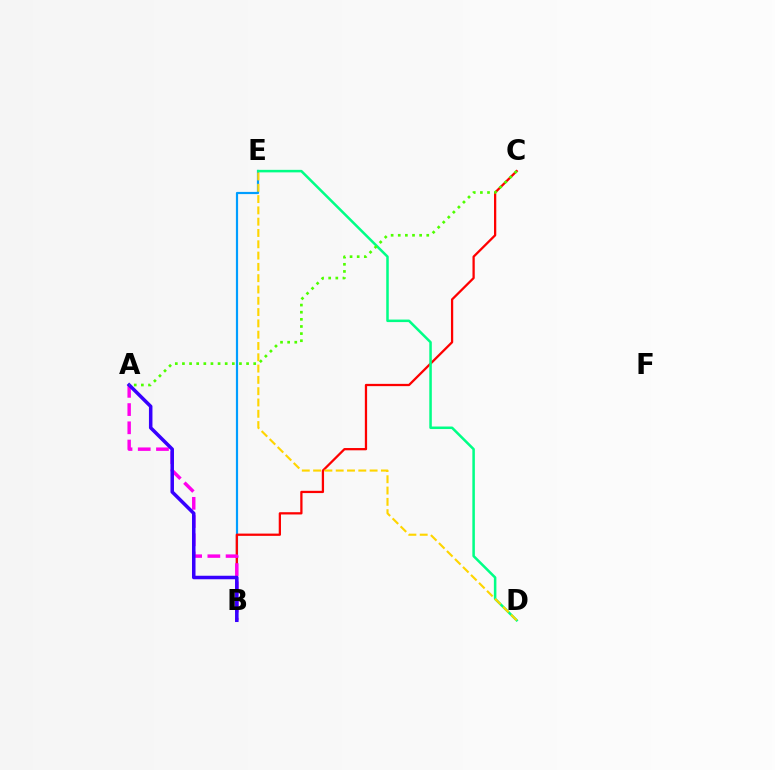{('B', 'E'): [{'color': '#009eff', 'line_style': 'solid', 'thickness': 1.57}], ('B', 'C'): [{'color': '#ff0000', 'line_style': 'solid', 'thickness': 1.63}], ('D', 'E'): [{'color': '#00ff86', 'line_style': 'solid', 'thickness': 1.82}, {'color': '#ffd500', 'line_style': 'dashed', 'thickness': 1.54}], ('A', 'B'): [{'color': '#ff00ed', 'line_style': 'dashed', 'thickness': 2.48}, {'color': '#3700ff', 'line_style': 'solid', 'thickness': 2.53}], ('A', 'C'): [{'color': '#4fff00', 'line_style': 'dotted', 'thickness': 1.94}]}